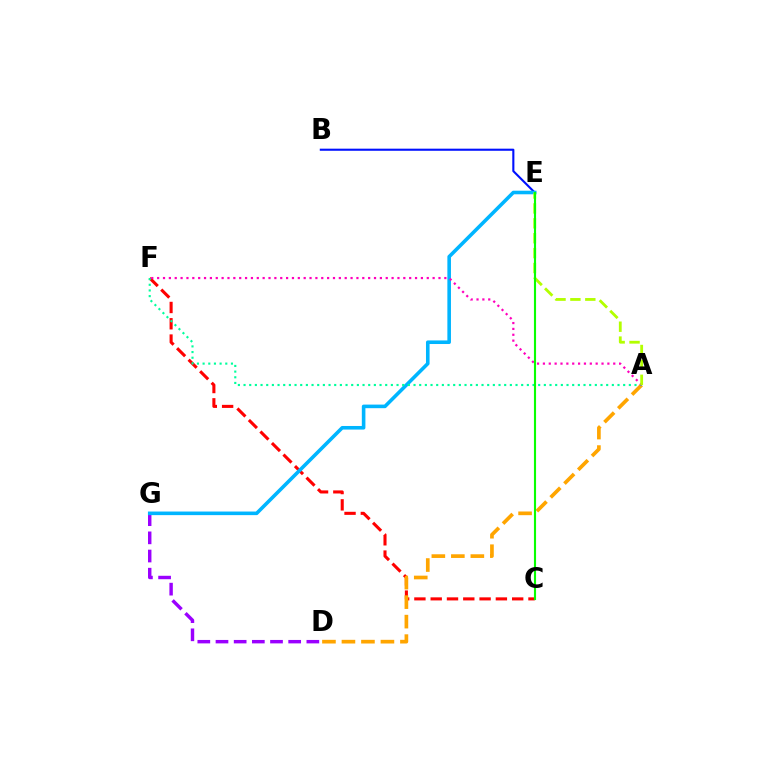{('D', 'G'): [{'color': '#9b00ff', 'line_style': 'dashed', 'thickness': 2.47}], ('C', 'F'): [{'color': '#ff0000', 'line_style': 'dashed', 'thickness': 2.21}], ('B', 'E'): [{'color': '#0010ff', 'line_style': 'solid', 'thickness': 1.51}], ('E', 'G'): [{'color': '#00b5ff', 'line_style': 'solid', 'thickness': 2.58}], ('A', 'D'): [{'color': '#ffa500', 'line_style': 'dashed', 'thickness': 2.65}], ('A', 'F'): [{'color': '#00ff9d', 'line_style': 'dotted', 'thickness': 1.54}, {'color': '#ff00bd', 'line_style': 'dotted', 'thickness': 1.59}], ('A', 'E'): [{'color': '#b3ff00', 'line_style': 'dashed', 'thickness': 2.02}], ('C', 'E'): [{'color': '#08ff00', 'line_style': 'solid', 'thickness': 1.53}]}